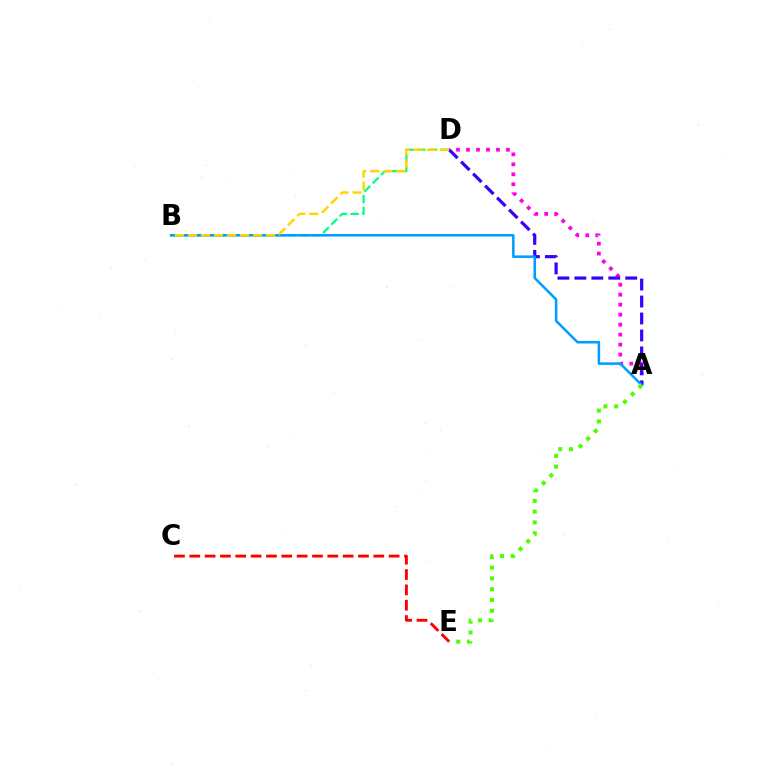{('B', 'D'): [{'color': '#00ff86', 'line_style': 'dashed', 'thickness': 1.61}, {'color': '#ffd500', 'line_style': 'dashed', 'thickness': 1.77}], ('A', 'D'): [{'color': '#ff00ed', 'line_style': 'dotted', 'thickness': 2.71}, {'color': '#3700ff', 'line_style': 'dashed', 'thickness': 2.3}], ('C', 'E'): [{'color': '#ff0000', 'line_style': 'dashed', 'thickness': 2.08}], ('A', 'B'): [{'color': '#009eff', 'line_style': 'solid', 'thickness': 1.83}], ('A', 'E'): [{'color': '#4fff00', 'line_style': 'dotted', 'thickness': 2.93}]}